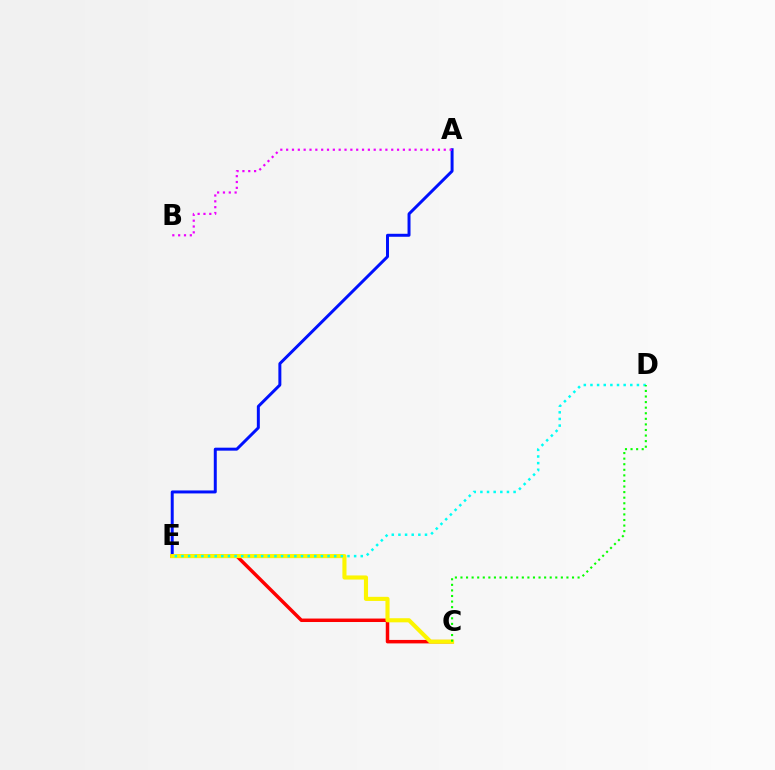{('A', 'E'): [{'color': '#0010ff', 'line_style': 'solid', 'thickness': 2.14}], ('C', 'E'): [{'color': '#ff0000', 'line_style': 'solid', 'thickness': 2.5}, {'color': '#fcf500', 'line_style': 'solid', 'thickness': 2.96}], ('D', 'E'): [{'color': '#00fff6', 'line_style': 'dotted', 'thickness': 1.8}], ('A', 'B'): [{'color': '#ee00ff', 'line_style': 'dotted', 'thickness': 1.59}], ('C', 'D'): [{'color': '#08ff00', 'line_style': 'dotted', 'thickness': 1.52}]}